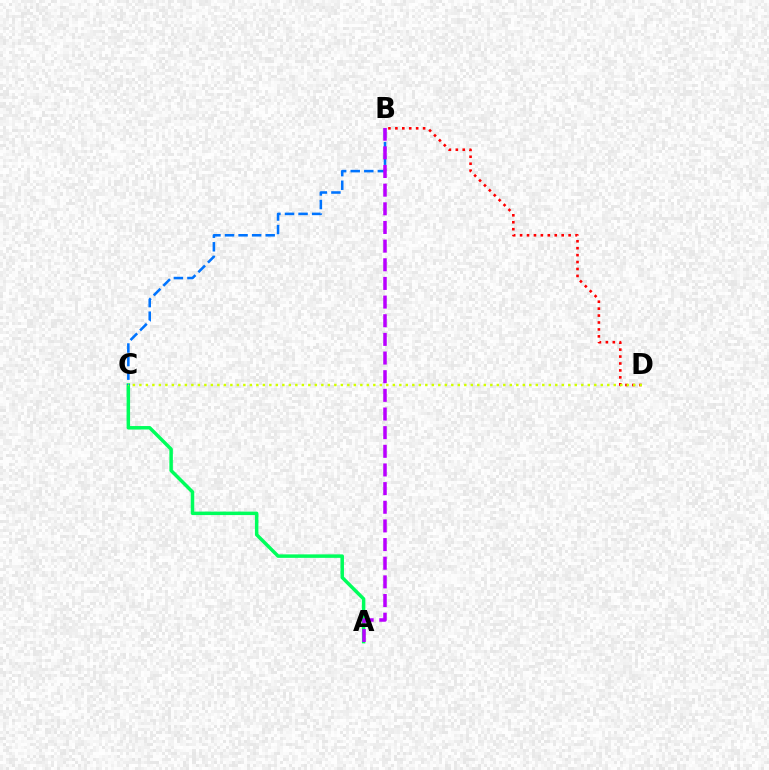{('A', 'C'): [{'color': '#00ff5c', 'line_style': 'solid', 'thickness': 2.51}], ('B', 'C'): [{'color': '#0074ff', 'line_style': 'dashed', 'thickness': 1.84}], ('B', 'D'): [{'color': '#ff0000', 'line_style': 'dotted', 'thickness': 1.88}], ('A', 'B'): [{'color': '#b900ff', 'line_style': 'dashed', 'thickness': 2.53}], ('C', 'D'): [{'color': '#d1ff00', 'line_style': 'dotted', 'thickness': 1.77}]}